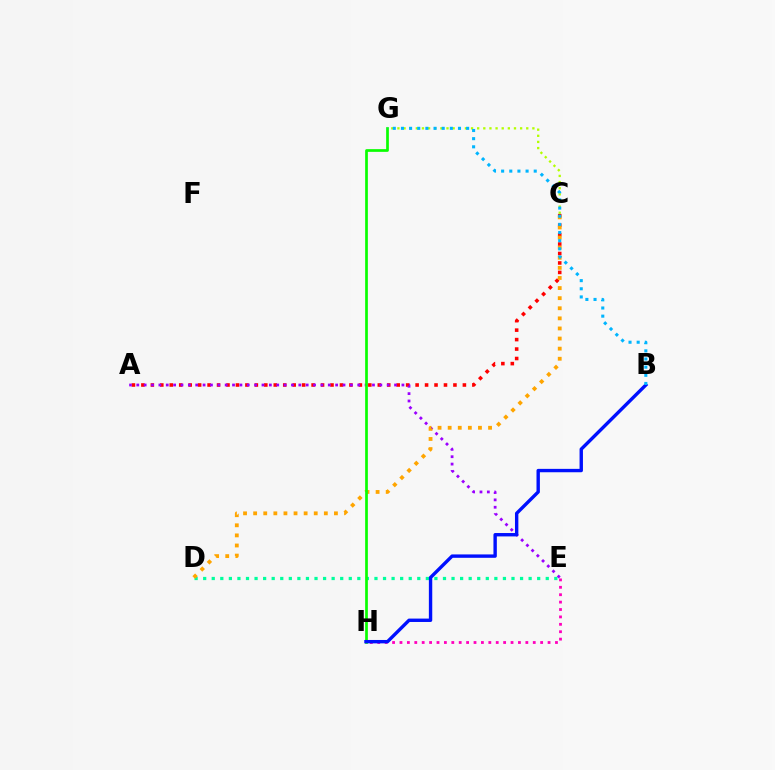{('D', 'E'): [{'color': '#00ff9d', 'line_style': 'dotted', 'thickness': 2.33}], ('A', 'C'): [{'color': '#ff0000', 'line_style': 'dotted', 'thickness': 2.57}], ('A', 'E'): [{'color': '#9b00ff', 'line_style': 'dotted', 'thickness': 2.0}], ('E', 'H'): [{'color': '#ff00bd', 'line_style': 'dotted', 'thickness': 2.01}], ('C', 'D'): [{'color': '#ffa500', 'line_style': 'dotted', 'thickness': 2.74}], ('G', 'H'): [{'color': '#08ff00', 'line_style': 'solid', 'thickness': 1.95}], ('B', 'H'): [{'color': '#0010ff', 'line_style': 'solid', 'thickness': 2.44}], ('C', 'G'): [{'color': '#b3ff00', 'line_style': 'dotted', 'thickness': 1.67}], ('B', 'G'): [{'color': '#00b5ff', 'line_style': 'dotted', 'thickness': 2.21}]}